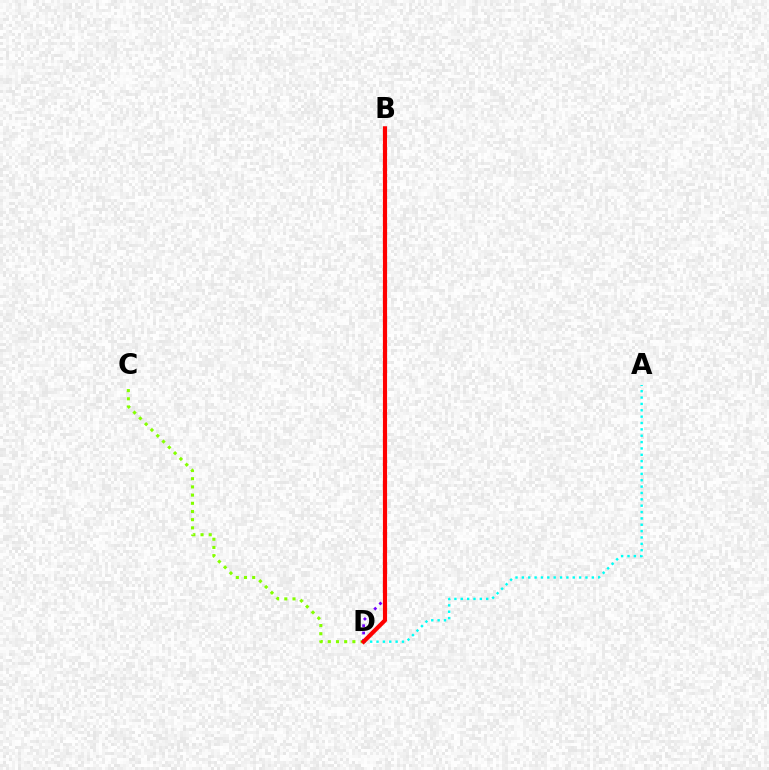{('C', 'D'): [{'color': '#84ff00', 'line_style': 'dotted', 'thickness': 2.23}], ('B', 'D'): [{'color': '#7200ff', 'line_style': 'dotted', 'thickness': 1.98}, {'color': '#ff0000', 'line_style': 'solid', 'thickness': 3.0}], ('A', 'D'): [{'color': '#00fff6', 'line_style': 'dotted', 'thickness': 1.73}]}